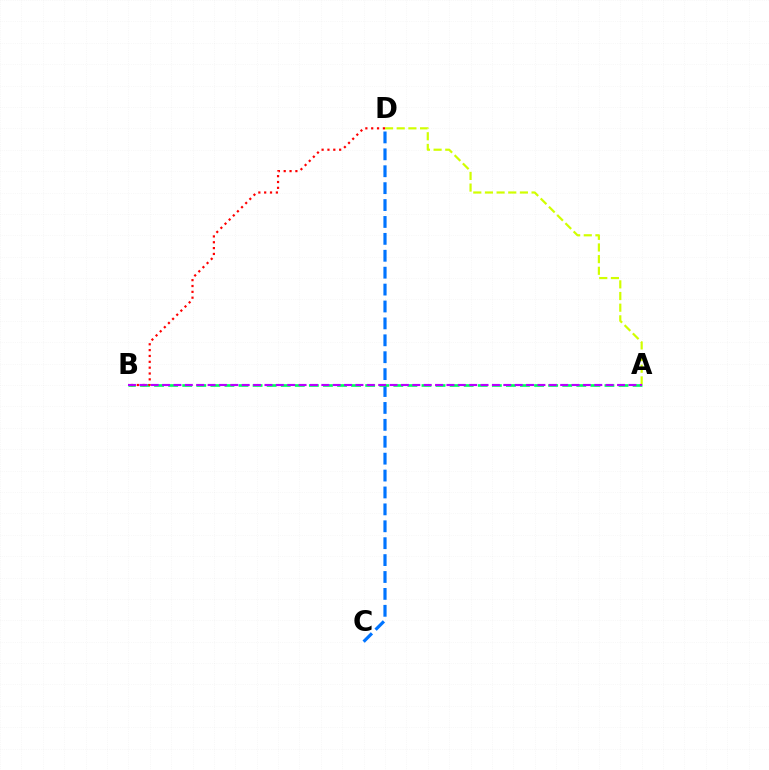{('A', 'D'): [{'color': '#d1ff00', 'line_style': 'dashed', 'thickness': 1.58}], ('C', 'D'): [{'color': '#0074ff', 'line_style': 'dashed', 'thickness': 2.3}], ('A', 'B'): [{'color': '#00ff5c', 'line_style': 'dashed', 'thickness': 1.91}, {'color': '#b900ff', 'line_style': 'dashed', 'thickness': 1.55}], ('B', 'D'): [{'color': '#ff0000', 'line_style': 'dotted', 'thickness': 1.59}]}